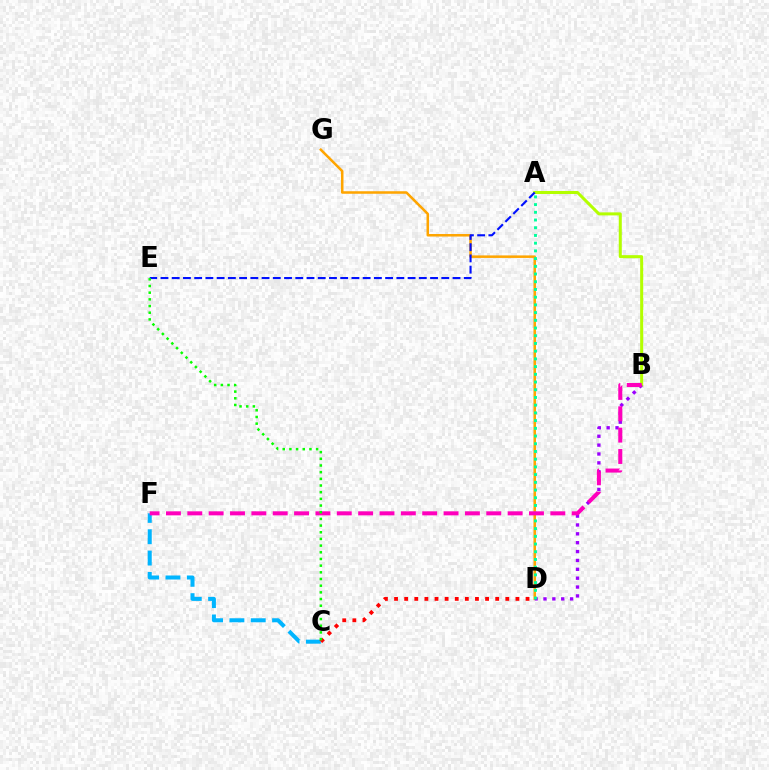{('D', 'G'): [{'color': '#ffa500', 'line_style': 'solid', 'thickness': 1.82}], ('C', 'F'): [{'color': '#00b5ff', 'line_style': 'dashed', 'thickness': 2.9}], ('A', 'B'): [{'color': '#b3ff00', 'line_style': 'solid', 'thickness': 2.18}], ('B', 'D'): [{'color': '#9b00ff', 'line_style': 'dotted', 'thickness': 2.41}], ('A', 'E'): [{'color': '#0010ff', 'line_style': 'dashed', 'thickness': 1.53}], ('C', 'D'): [{'color': '#ff0000', 'line_style': 'dotted', 'thickness': 2.75}], ('A', 'D'): [{'color': '#00ff9d', 'line_style': 'dotted', 'thickness': 2.1}], ('B', 'F'): [{'color': '#ff00bd', 'line_style': 'dashed', 'thickness': 2.9}], ('C', 'E'): [{'color': '#08ff00', 'line_style': 'dotted', 'thickness': 1.81}]}